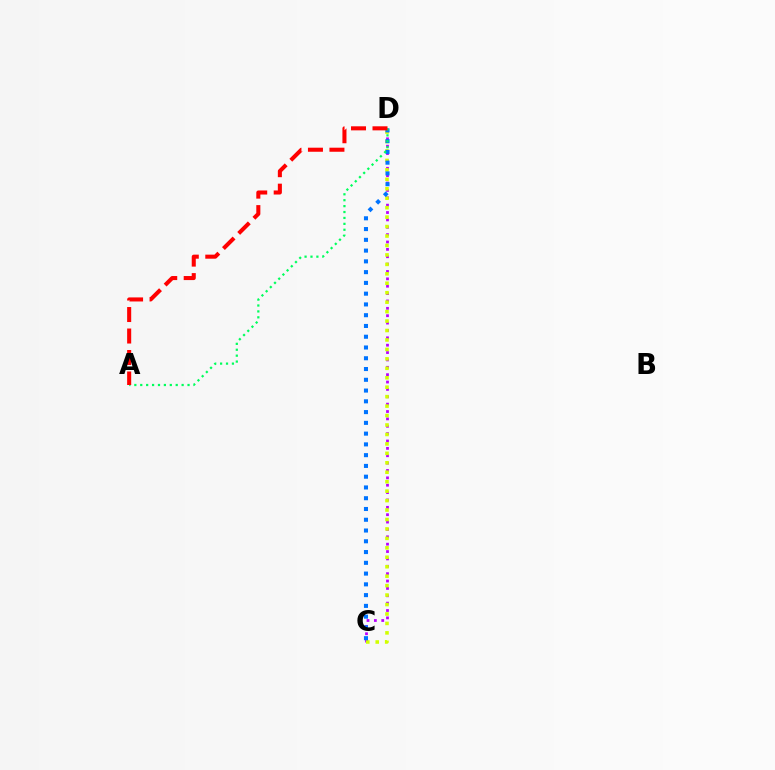{('C', 'D'): [{'color': '#b900ff', 'line_style': 'dotted', 'thickness': 2.0}, {'color': '#d1ff00', 'line_style': 'dotted', 'thickness': 2.57}, {'color': '#0074ff', 'line_style': 'dotted', 'thickness': 2.93}], ('A', 'D'): [{'color': '#00ff5c', 'line_style': 'dotted', 'thickness': 1.61}, {'color': '#ff0000', 'line_style': 'dashed', 'thickness': 2.92}]}